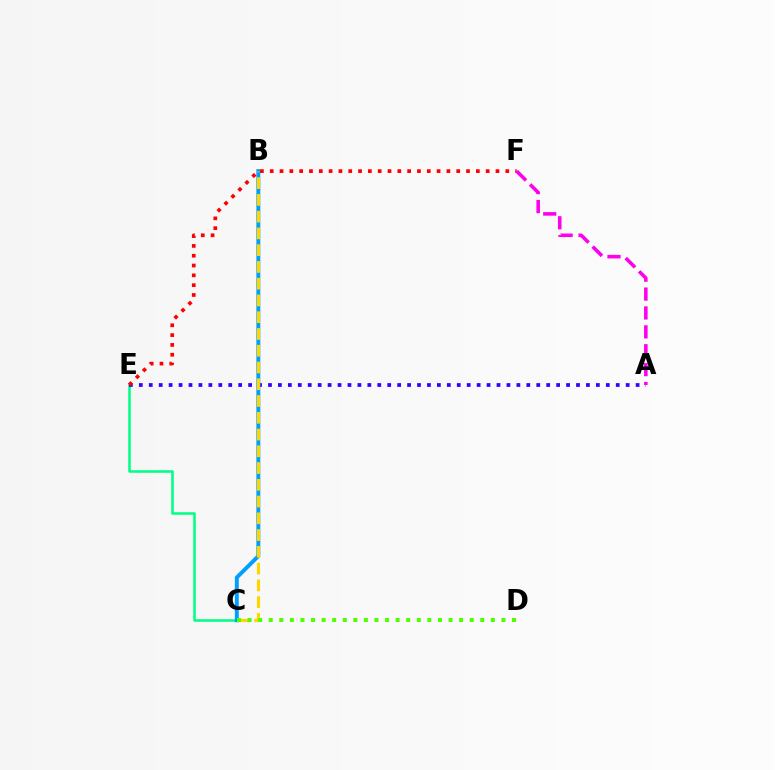{('C', 'E'): [{'color': '#00ff86', 'line_style': 'solid', 'thickness': 1.84}], ('A', 'E'): [{'color': '#3700ff', 'line_style': 'dotted', 'thickness': 2.7}], ('B', 'C'): [{'color': '#009eff', 'line_style': 'solid', 'thickness': 2.82}, {'color': '#ffd500', 'line_style': 'dashed', 'thickness': 2.28}], ('E', 'F'): [{'color': '#ff0000', 'line_style': 'dotted', 'thickness': 2.67}], ('A', 'F'): [{'color': '#ff00ed', 'line_style': 'dashed', 'thickness': 2.57}], ('C', 'D'): [{'color': '#4fff00', 'line_style': 'dotted', 'thickness': 2.87}]}